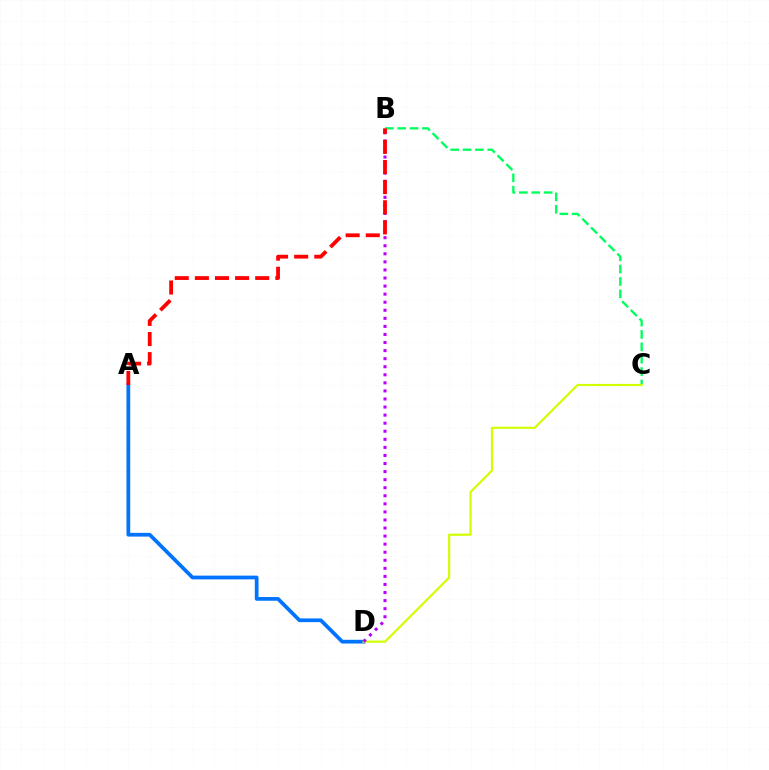{('B', 'C'): [{'color': '#00ff5c', 'line_style': 'dashed', 'thickness': 1.68}], ('A', 'D'): [{'color': '#0074ff', 'line_style': 'solid', 'thickness': 2.69}], ('C', 'D'): [{'color': '#d1ff00', 'line_style': 'solid', 'thickness': 1.57}], ('B', 'D'): [{'color': '#b900ff', 'line_style': 'dotted', 'thickness': 2.19}], ('A', 'B'): [{'color': '#ff0000', 'line_style': 'dashed', 'thickness': 2.73}]}